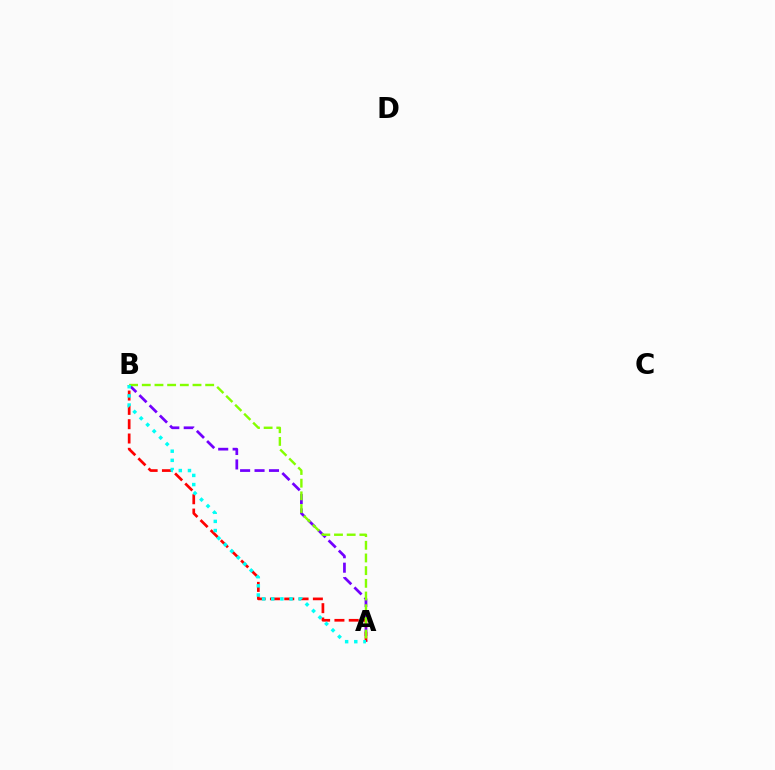{('A', 'B'): [{'color': '#7200ff', 'line_style': 'dashed', 'thickness': 1.96}, {'color': '#ff0000', 'line_style': 'dashed', 'thickness': 1.94}, {'color': '#84ff00', 'line_style': 'dashed', 'thickness': 1.72}, {'color': '#00fff6', 'line_style': 'dotted', 'thickness': 2.49}]}